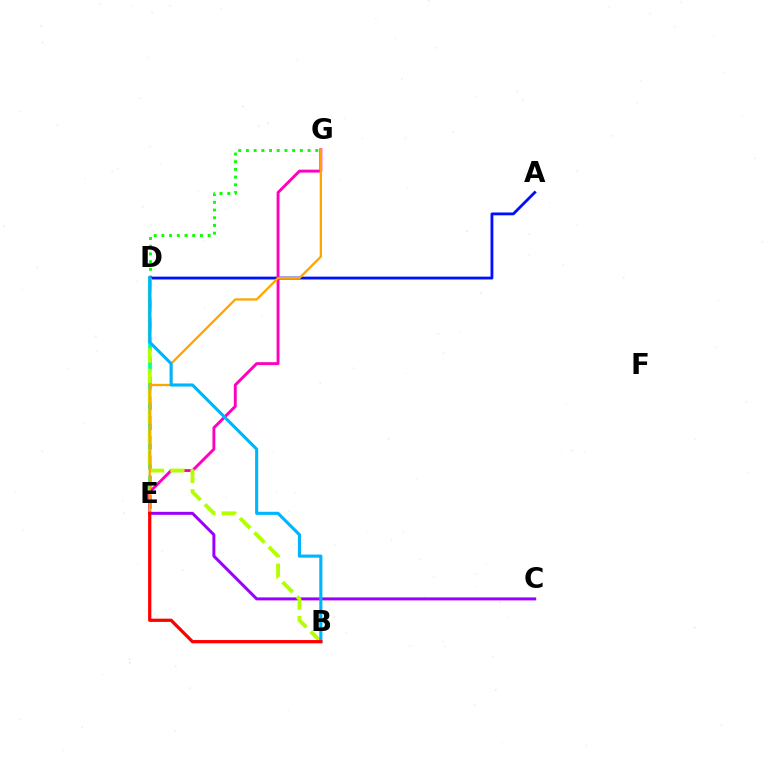{('D', 'G'): [{'color': '#08ff00', 'line_style': 'dotted', 'thickness': 2.09}], ('A', 'D'): [{'color': '#0010ff', 'line_style': 'solid', 'thickness': 2.03}], ('D', 'E'): [{'color': '#00ff9d', 'line_style': 'dashed', 'thickness': 2.68}], ('E', 'G'): [{'color': '#ff00bd', 'line_style': 'solid', 'thickness': 2.09}, {'color': '#ffa500', 'line_style': 'solid', 'thickness': 1.64}], ('C', 'E'): [{'color': '#9b00ff', 'line_style': 'solid', 'thickness': 2.15}], ('B', 'D'): [{'color': '#b3ff00', 'line_style': 'dashed', 'thickness': 2.77}, {'color': '#00b5ff', 'line_style': 'solid', 'thickness': 2.24}], ('B', 'E'): [{'color': '#ff0000', 'line_style': 'solid', 'thickness': 2.33}]}